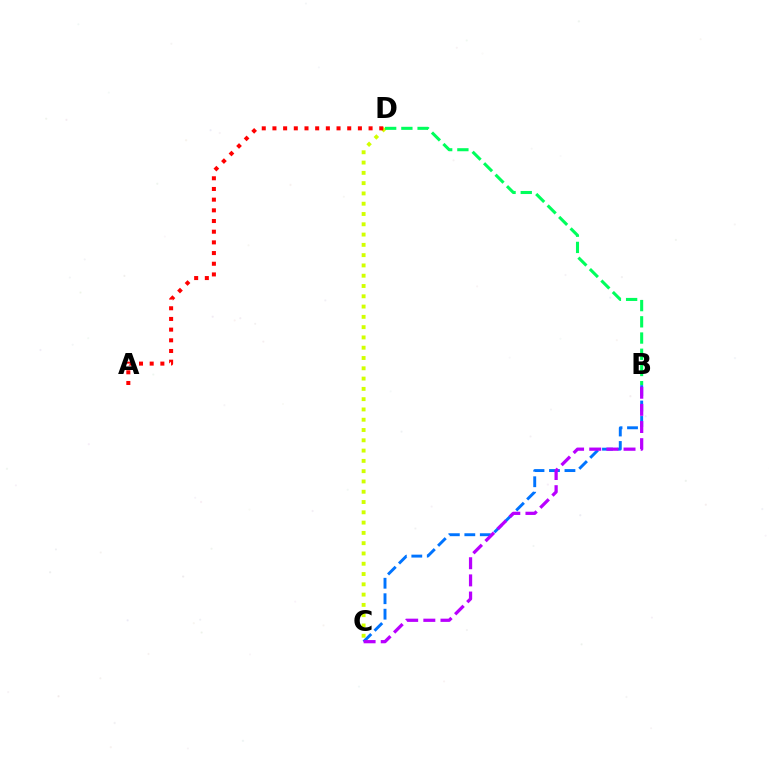{('B', 'C'): [{'color': '#0074ff', 'line_style': 'dashed', 'thickness': 2.1}, {'color': '#b900ff', 'line_style': 'dashed', 'thickness': 2.33}], ('C', 'D'): [{'color': '#d1ff00', 'line_style': 'dotted', 'thickness': 2.79}], ('A', 'D'): [{'color': '#ff0000', 'line_style': 'dotted', 'thickness': 2.9}], ('B', 'D'): [{'color': '#00ff5c', 'line_style': 'dashed', 'thickness': 2.2}]}